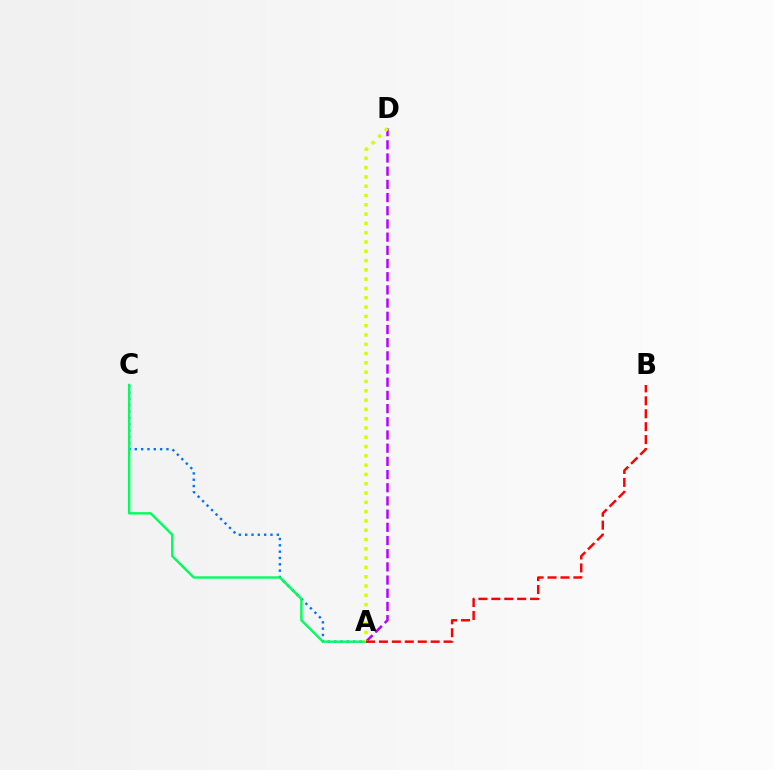{('A', 'C'): [{'color': '#0074ff', 'line_style': 'dotted', 'thickness': 1.72}, {'color': '#00ff5c', 'line_style': 'solid', 'thickness': 1.72}], ('A', 'D'): [{'color': '#b900ff', 'line_style': 'dashed', 'thickness': 1.79}, {'color': '#d1ff00', 'line_style': 'dotted', 'thickness': 2.53}], ('A', 'B'): [{'color': '#ff0000', 'line_style': 'dashed', 'thickness': 1.76}]}